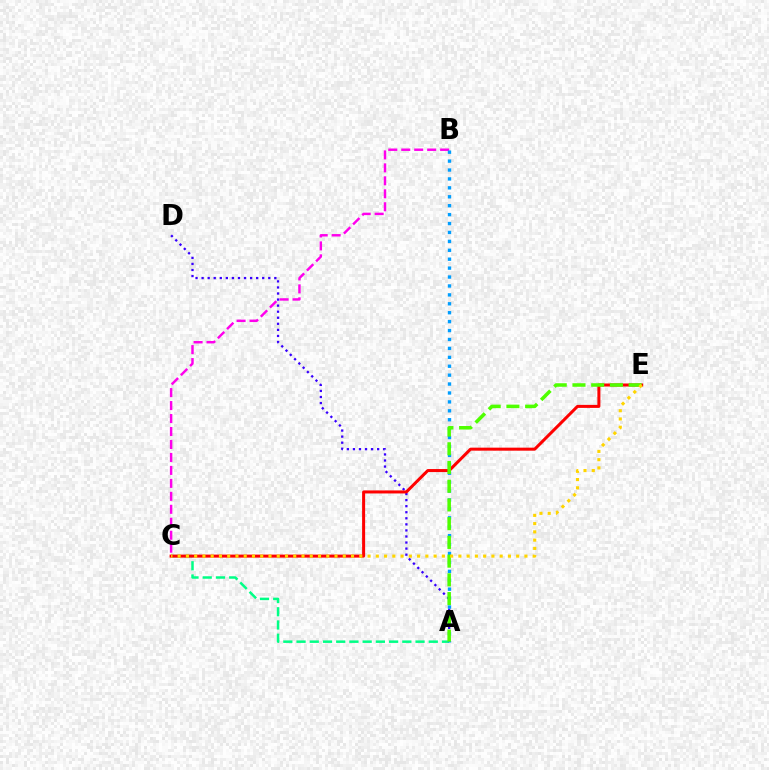{('B', 'C'): [{'color': '#ff00ed', 'line_style': 'dashed', 'thickness': 1.76}], ('A', 'C'): [{'color': '#00ff86', 'line_style': 'dashed', 'thickness': 1.8}], ('A', 'D'): [{'color': '#3700ff', 'line_style': 'dotted', 'thickness': 1.65}], ('A', 'B'): [{'color': '#009eff', 'line_style': 'dotted', 'thickness': 2.42}], ('C', 'E'): [{'color': '#ff0000', 'line_style': 'solid', 'thickness': 2.17}, {'color': '#ffd500', 'line_style': 'dotted', 'thickness': 2.24}], ('A', 'E'): [{'color': '#4fff00', 'line_style': 'dashed', 'thickness': 2.54}]}